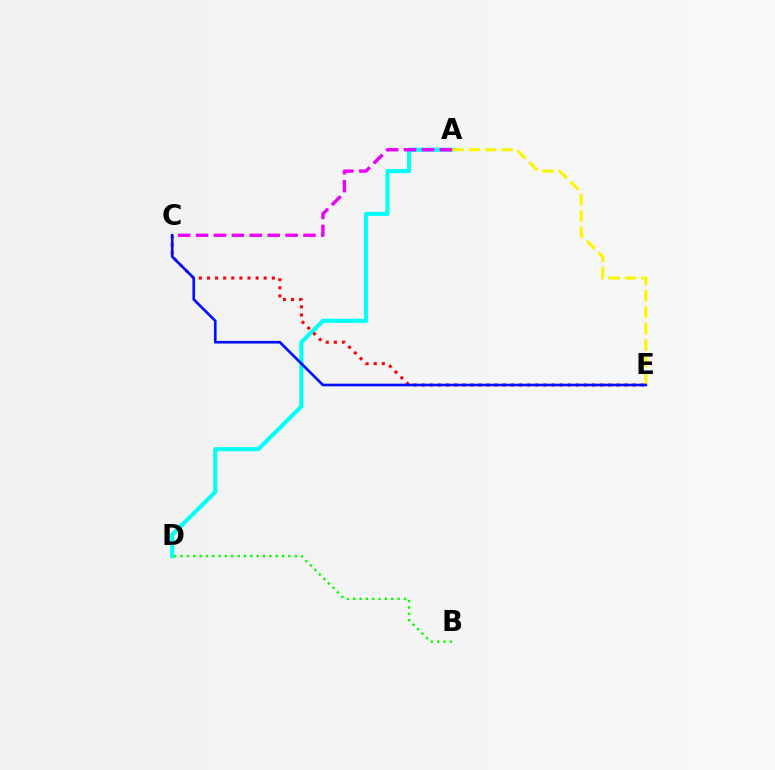{('A', 'D'): [{'color': '#00fff6', 'line_style': 'solid', 'thickness': 2.95}], ('A', 'C'): [{'color': '#ee00ff', 'line_style': 'dashed', 'thickness': 2.43}], ('B', 'D'): [{'color': '#08ff00', 'line_style': 'dotted', 'thickness': 1.72}], ('C', 'E'): [{'color': '#ff0000', 'line_style': 'dotted', 'thickness': 2.2}, {'color': '#0010ff', 'line_style': 'solid', 'thickness': 1.91}], ('A', 'E'): [{'color': '#fcf500', 'line_style': 'dashed', 'thickness': 2.24}]}